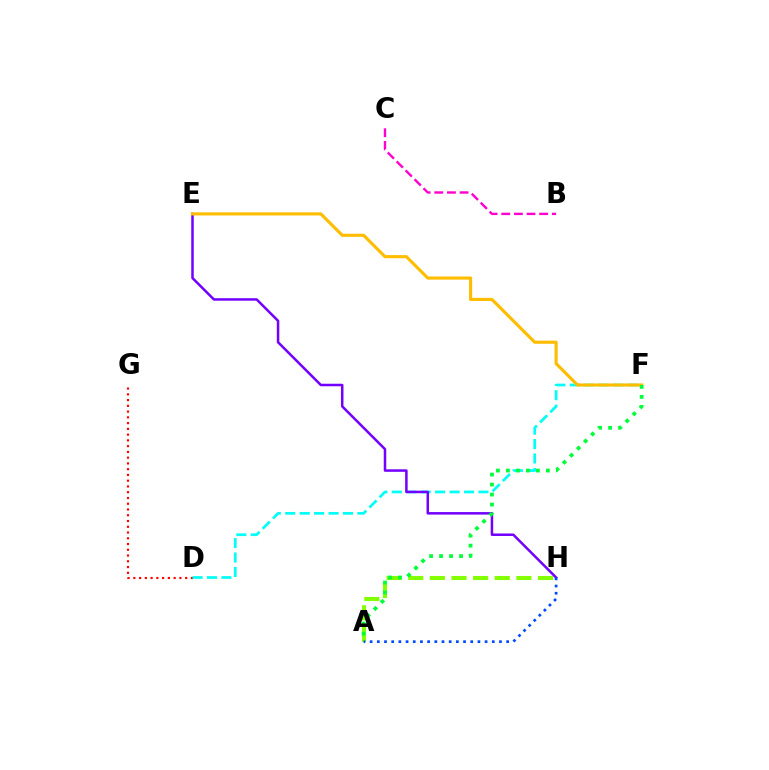{('A', 'H'): [{'color': '#84ff00', 'line_style': 'dashed', 'thickness': 2.94}, {'color': '#004bff', 'line_style': 'dotted', 'thickness': 1.95}], ('D', 'G'): [{'color': '#ff0000', 'line_style': 'dotted', 'thickness': 1.56}], ('D', 'F'): [{'color': '#00fff6', 'line_style': 'dashed', 'thickness': 1.96}], ('E', 'H'): [{'color': '#7200ff', 'line_style': 'solid', 'thickness': 1.81}], ('E', 'F'): [{'color': '#ffbd00', 'line_style': 'solid', 'thickness': 2.25}], ('B', 'C'): [{'color': '#ff00cf', 'line_style': 'dashed', 'thickness': 1.72}], ('A', 'F'): [{'color': '#00ff39', 'line_style': 'dotted', 'thickness': 2.71}]}